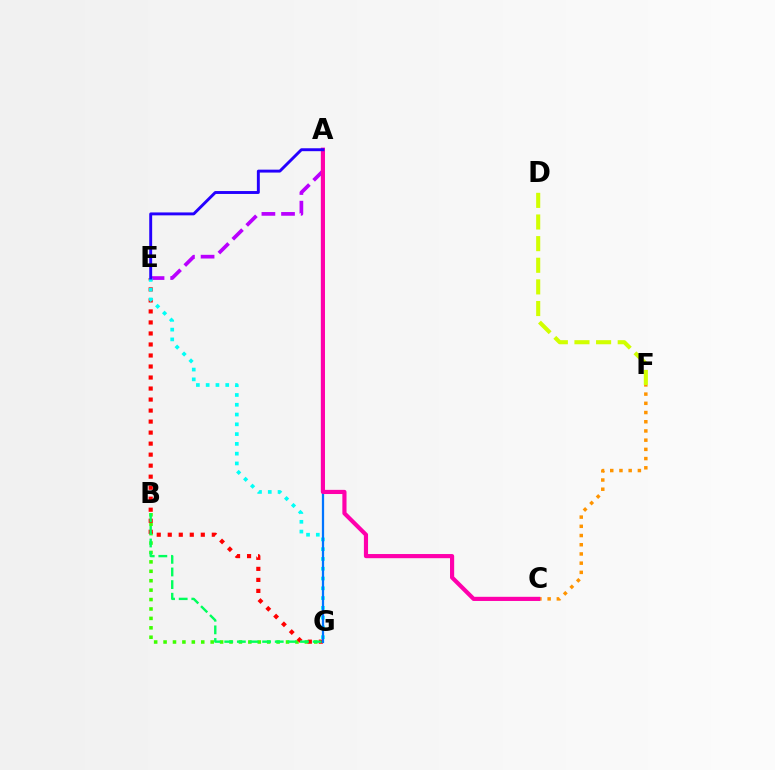{('C', 'F'): [{'color': '#ff9400', 'line_style': 'dotted', 'thickness': 2.5}], ('B', 'G'): [{'color': '#3dff00', 'line_style': 'dotted', 'thickness': 2.56}, {'color': '#00ff5c', 'line_style': 'dashed', 'thickness': 1.72}], ('E', 'G'): [{'color': '#ff0000', 'line_style': 'dotted', 'thickness': 2.99}, {'color': '#00fff6', 'line_style': 'dotted', 'thickness': 2.66}], ('A', 'E'): [{'color': '#b900ff', 'line_style': 'dashed', 'thickness': 2.66}, {'color': '#2500ff', 'line_style': 'solid', 'thickness': 2.1}], ('D', 'F'): [{'color': '#d1ff00', 'line_style': 'dashed', 'thickness': 2.94}], ('A', 'G'): [{'color': '#0074ff', 'line_style': 'solid', 'thickness': 1.62}], ('A', 'C'): [{'color': '#ff00ac', 'line_style': 'solid', 'thickness': 2.99}]}